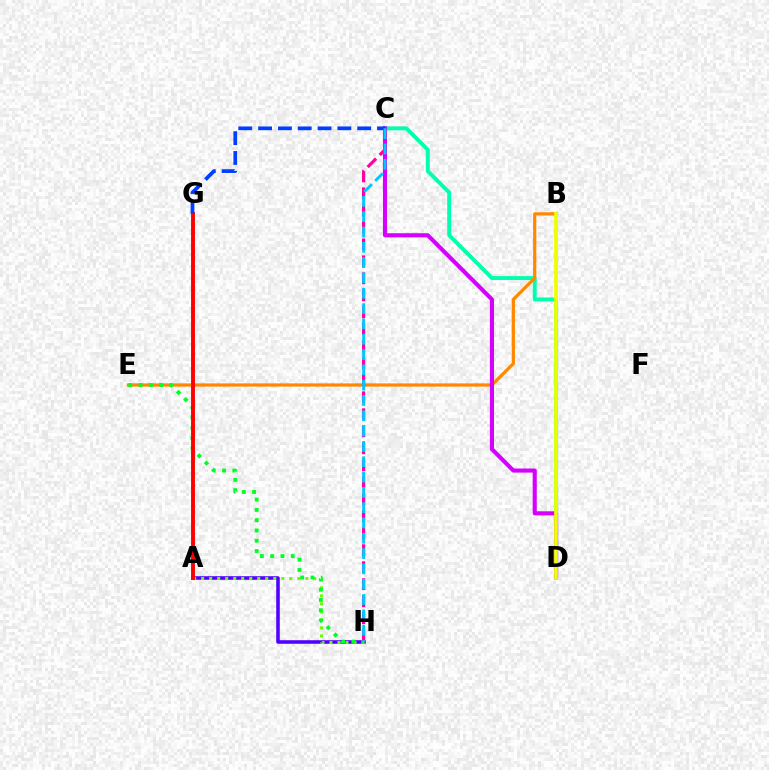{('C', 'D'): [{'color': '#00ffaf', 'line_style': 'solid', 'thickness': 2.82}, {'color': '#d600ff', 'line_style': 'solid', 'thickness': 2.96}], ('A', 'H'): [{'color': '#4f00ff', 'line_style': 'solid', 'thickness': 2.57}, {'color': '#66ff00', 'line_style': 'dotted', 'thickness': 2.18}], ('B', 'E'): [{'color': '#ff8800', 'line_style': 'solid', 'thickness': 2.33}], ('B', 'D'): [{'color': '#eeff00', 'line_style': 'solid', 'thickness': 2.69}], ('E', 'H'): [{'color': '#00ff27', 'line_style': 'dotted', 'thickness': 2.79}], ('A', 'G'): [{'color': '#ff0000', 'line_style': 'solid', 'thickness': 2.81}], ('C', 'H'): [{'color': '#ff00a0', 'line_style': 'dashed', 'thickness': 2.31}, {'color': '#00c7ff', 'line_style': 'dashed', 'thickness': 2.08}], ('C', 'G'): [{'color': '#003fff', 'line_style': 'dashed', 'thickness': 2.69}]}